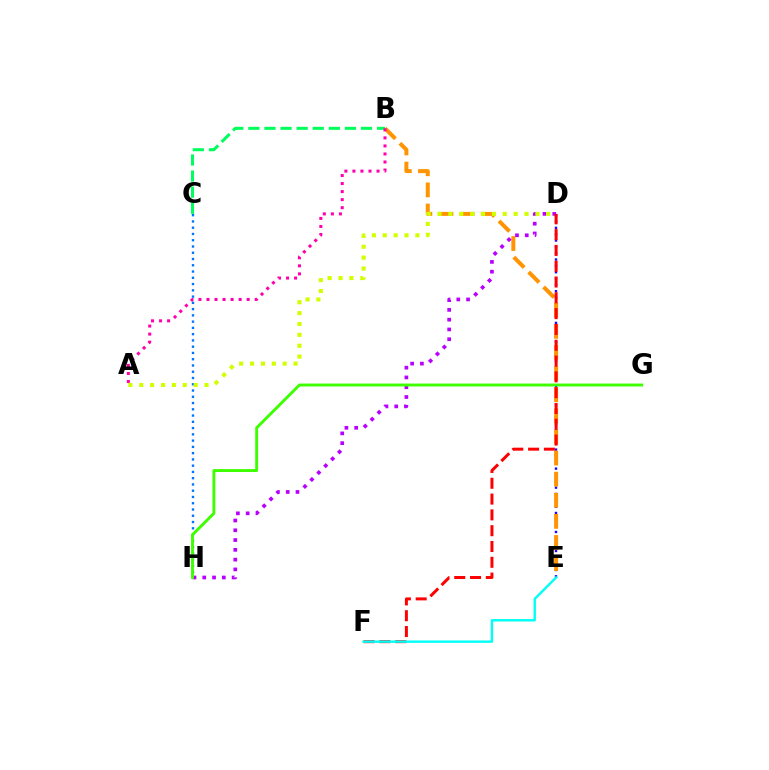{('D', 'E'): [{'color': '#2500ff', 'line_style': 'dotted', 'thickness': 1.72}], ('B', 'E'): [{'color': '#ff9400', 'line_style': 'dashed', 'thickness': 2.87}], ('C', 'H'): [{'color': '#0074ff', 'line_style': 'dotted', 'thickness': 1.7}], ('B', 'C'): [{'color': '#00ff5c', 'line_style': 'dashed', 'thickness': 2.19}], ('D', 'H'): [{'color': '#b900ff', 'line_style': 'dotted', 'thickness': 2.66}], ('A', 'B'): [{'color': '#ff00ac', 'line_style': 'dotted', 'thickness': 2.18}], ('G', 'H'): [{'color': '#3dff00', 'line_style': 'solid', 'thickness': 2.09}], ('D', 'F'): [{'color': '#ff0000', 'line_style': 'dashed', 'thickness': 2.15}], ('E', 'F'): [{'color': '#00fff6', 'line_style': 'solid', 'thickness': 1.73}], ('A', 'D'): [{'color': '#d1ff00', 'line_style': 'dotted', 'thickness': 2.96}]}